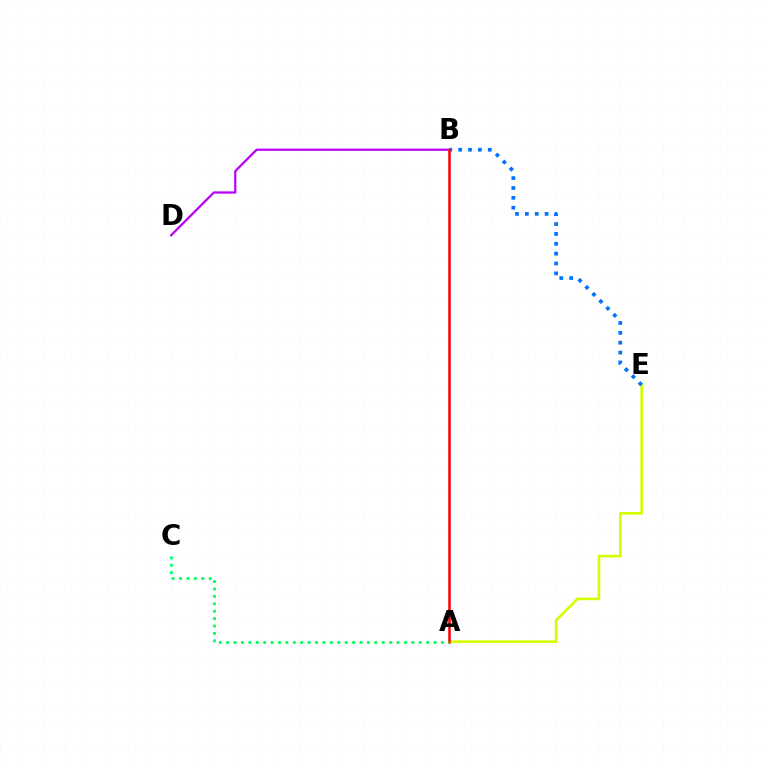{('B', 'D'): [{'color': '#b900ff', 'line_style': 'solid', 'thickness': 1.61}], ('A', 'E'): [{'color': '#d1ff00', 'line_style': 'solid', 'thickness': 1.88}], ('B', 'E'): [{'color': '#0074ff', 'line_style': 'dotted', 'thickness': 2.68}], ('A', 'B'): [{'color': '#ff0000', 'line_style': 'solid', 'thickness': 1.81}], ('A', 'C'): [{'color': '#00ff5c', 'line_style': 'dotted', 'thickness': 2.01}]}